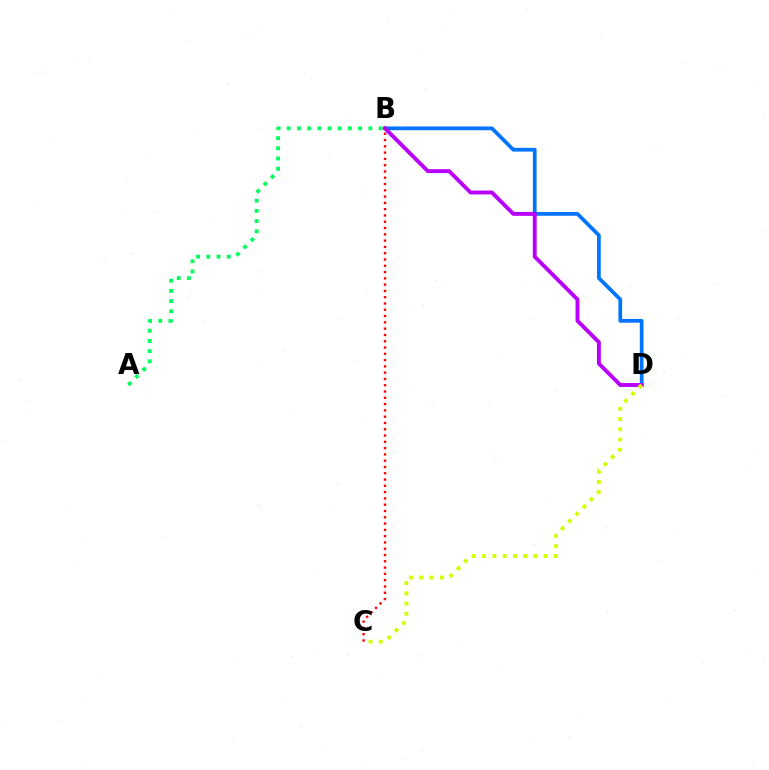{('B', 'D'): [{'color': '#0074ff', 'line_style': 'solid', 'thickness': 2.69}, {'color': '#b900ff', 'line_style': 'solid', 'thickness': 2.8}], ('B', 'C'): [{'color': '#ff0000', 'line_style': 'dotted', 'thickness': 1.71}], ('C', 'D'): [{'color': '#d1ff00', 'line_style': 'dotted', 'thickness': 2.78}], ('A', 'B'): [{'color': '#00ff5c', 'line_style': 'dotted', 'thickness': 2.77}]}